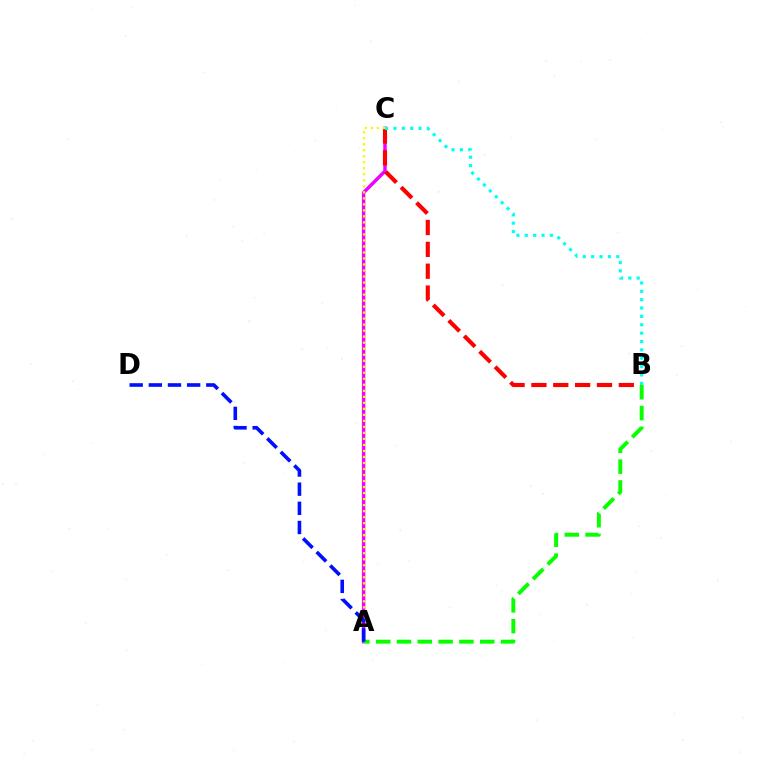{('A', 'C'): [{'color': '#ee00ff', 'line_style': 'solid', 'thickness': 2.46}, {'color': '#fcf500', 'line_style': 'dotted', 'thickness': 1.63}], ('B', 'C'): [{'color': '#ff0000', 'line_style': 'dashed', 'thickness': 2.97}, {'color': '#00fff6', 'line_style': 'dotted', 'thickness': 2.27}], ('A', 'B'): [{'color': '#08ff00', 'line_style': 'dashed', 'thickness': 2.83}], ('A', 'D'): [{'color': '#0010ff', 'line_style': 'dashed', 'thickness': 2.6}]}